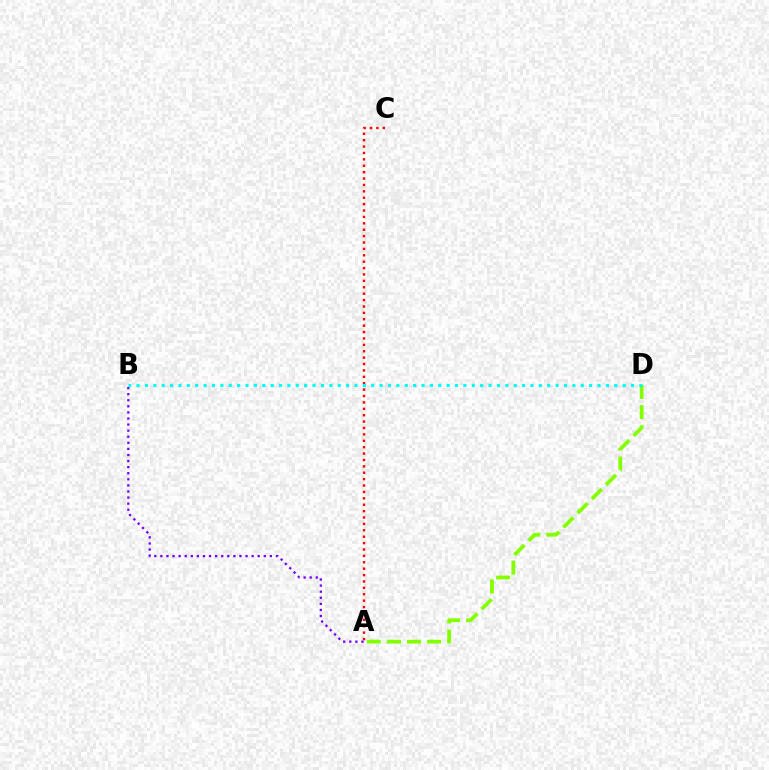{('A', 'C'): [{'color': '#ff0000', 'line_style': 'dotted', 'thickness': 1.74}], ('A', 'B'): [{'color': '#7200ff', 'line_style': 'dotted', 'thickness': 1.65}], ('A', 'D'): [{'color': '#84ff00', 'line_style': 'dashed', 'thickness': 2.73}], ('B', 'D'): [{'color': '#00fff6', 'line_style': 'dotted', 'thickness': 2.28}]}